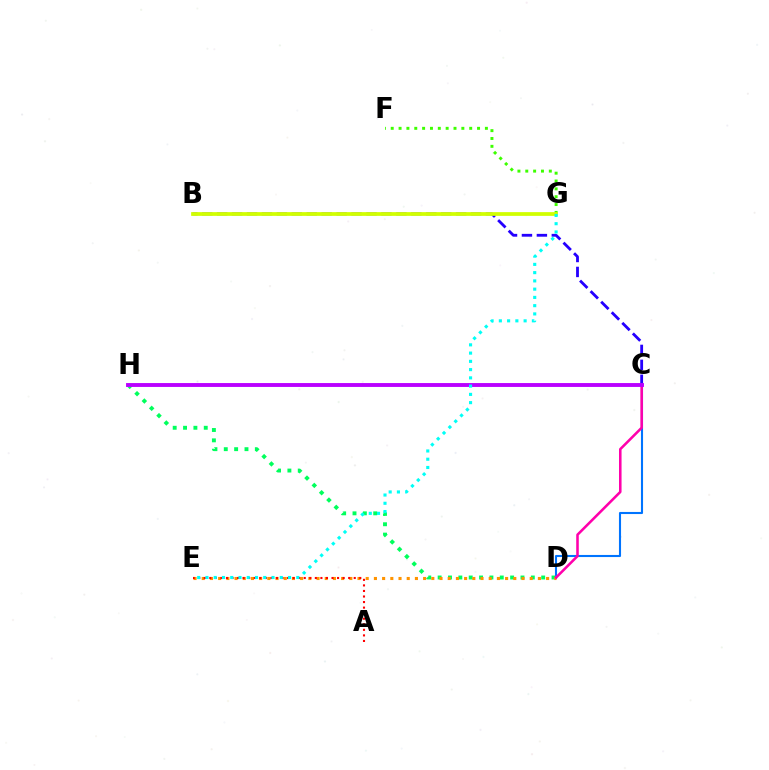{('C', 'D'): [{'color': '#0074ff', 'line_style': 'solid', 'thickness': 1.51}, {'color': '#ff00ac', 'line_style': 'solid', 'thickness': 1.84}], ('D', 'H'): [{'color': '#00ff5c', 'line_style': 'dotted', 'thickness': 2.81}], ('F', 'G'): [{'color': '#3dff00', 'line_style': 'dotted', 'thickness': 2.13}], ('B', 'C'): [{'color': '#2500ff', 'line_style': 'dashed', 'thickness': 2.03}], ('B', 'G'): [{'color': '#d1ff00', 'line_style': 'solid', 'thickness': 2.69}], ('D', 'E'): [{'color': '#ff9400', 'line_style': 'dotted', 'thickness': 2.23}], ('A', 'E'): [{'color': '#ff0000', 'line_style': 'dotted', 'thickness': 1.51}], ('C', 'H'): [{'color': '#b900ff', 'line_style': 'solid', 'thickness': 2.79}], ('E', 'G'): [{'color': '#00fff6', 'line_style': 'dotted', 'thickness': 2.24}]}